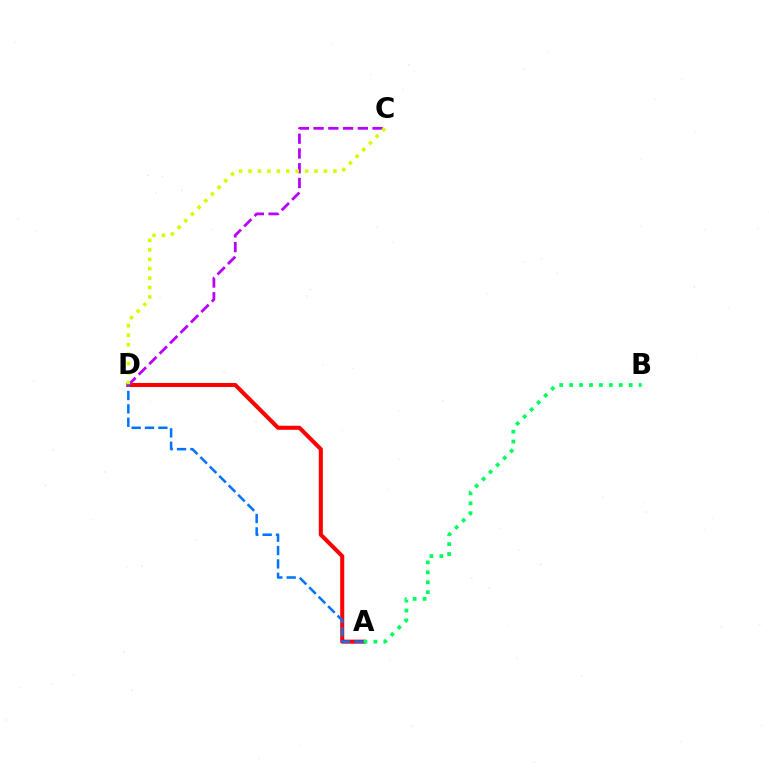{('A', 'D'): [{'color': '#ff0000', 'line_style': 'solid', 'thickness': 2.91}, {'color': '#0074ff', 'line_style': 'dashed', 'thickness': 1.81}], ('A', 'B'): [{'color': '#00ff5c', 'line_style': 'dotted', 'thickness': 2.7}], ('C', 'D'): [{'color': '#b900ff', 'line_style': 'dashed', 'thickness': 2.0}, {'color': '#d1ff00', 'line_style': 'dotted', 'thickness': 2.56}]}